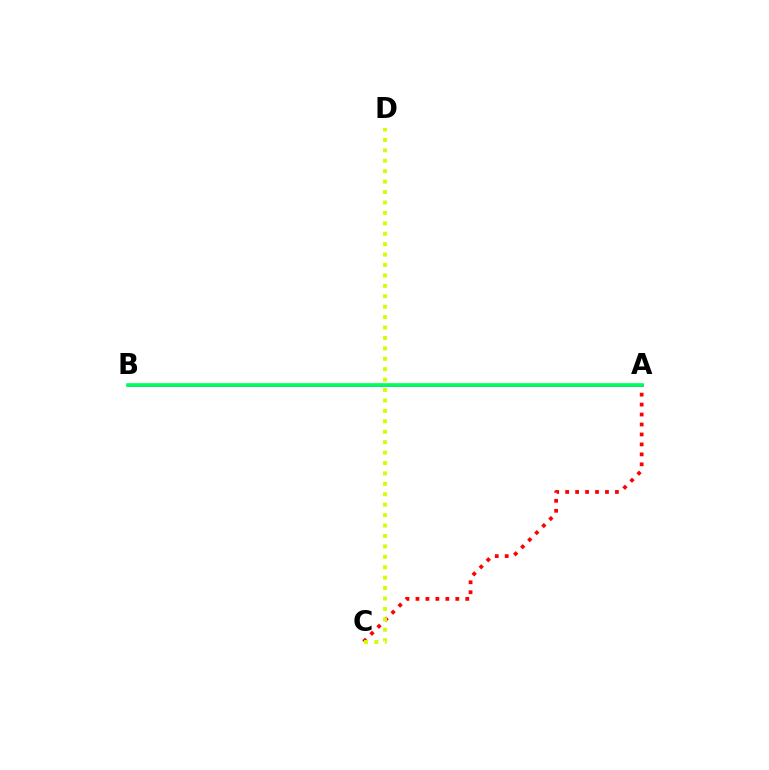{('A', 'B'): [{'color': '#b900ff', 'line_style': 'solid', 'thickness': 1.87}, {'color': '#0074ff', 'line_style': 'dotted', 'thickness': 1.97}, {'color': '#00ff5c', 'line_style': 'solid', 'thickness': 2.64}], ('A', 'C'): [{'color': '#ff0000', 'line_style': 'dotted', 'thickness': 2.71}], ('C', 'D'): [{'color': '#d1ff00', 'line_style': 'dotted', 'thickness': 2.83}]}